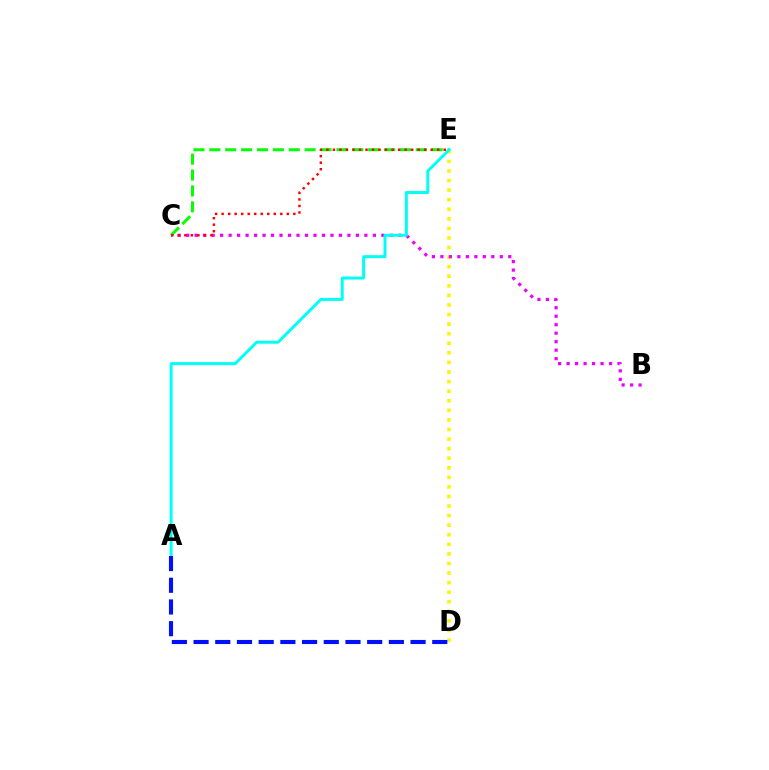{('D', 'E'): [{'color': '#fcf500', 'line_style': 'dotted', 'thickness': 2.6}], ('B', 'C'): [{'color': '#ee00ff', 'line_style': 'dotted', 'thickness': 2.31}], ('C', 'E'): [{'color': '#08ff00', 'line_style': 'dashed', 'thickness': 2.16}, {'color': '#ff0000', 'line_style': 'dotted', 'thickness': 1.77}], ('A', 'E'): [{'color': '#00fff6', 'line_style': 'solid', 'thickness': 2.14}], ('A', 'D'): [{'color': '#0010ff', 'line_style': 'dashed', 'thickness': 2.95}]}